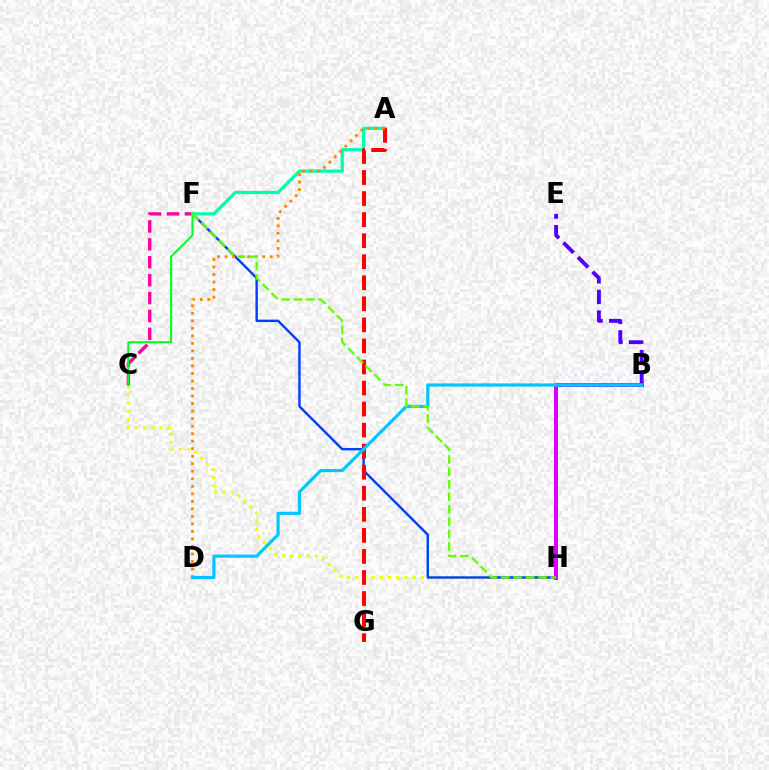{('C', 'H'): [{'color': '#eeff00', 'line_style': 'dotted', 'thickness': 2.23}], ('F', 'H'): [{'color': '#003fff', 'line_style': 'solid', 'thickness': 1.74}, {'color': '#66ff00', 'line_style': 'dashed', 'thickness': 1.69}], ('B', 'E'): [{'color': '#4f00ff', 'line_style': 'dashed', 'thickness': 2.8}], ('C', 'F'): [{'color': '#ff00a0', 'line_style': 'dashed', 'thickness': 2.43}, {'color': '#00ff27', 'line_style': 'solid', 'thickness': 1.51}], ('A', 'F'): [{'color': '#00ffaf', 'line_style': 'solid', 'thickness': 2.32}], ('B', 'H'): [{'color': '#d600ff', 'line_style': 'solid', 'thickness': 2.88}], ('A', 'G'): [{'color': '#ff0000', 'line_style': 'dashed', 'thickness': 2.86}], ('A', 'D'): [{'color': '#ff8800', 'line_style': 'dotted', 'thickness': 2.04}], ('B', 'D'): [{'color': '#00c7ff', 'line_style': 'solid', 'thickness': 2.31}]}